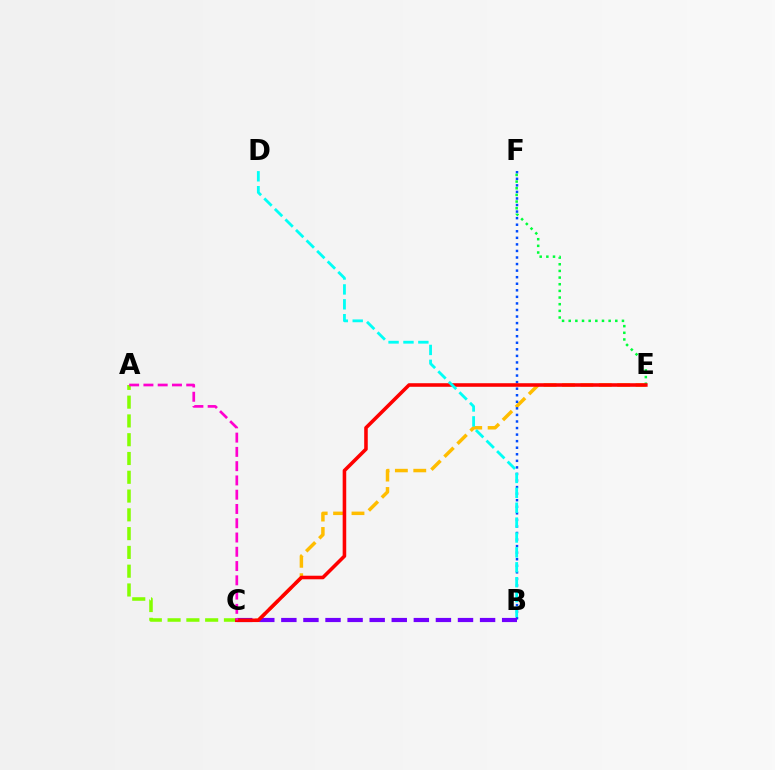{('C', 'E'): [{'color': '#ffbd00', 'line_style': 'dashed', 'thickness': 2.5}, {'color': '#ff0000', 'line_style': 'solid', 'thickness': 2.57}], ('B', 'F'): [{'color': '#004bff', 'line_style': 'dotted', 'thickness': 1.78}], ('E', 'F'): [{'color': '#00ff39', 'line_style': 'dotted', 'thickness': 1.81}], ('B', 'C'): [{'color': '#7200ff', 'line_style': 'dashed', 'thickness': 3.0}], ('A', 'C'): [{'color': '#84ff00', 'line_style': 'dashed', 'thickness': 2.55}, {'color': '#ff00cf', 'line_style': 'dashed', 'thickness': 1.94}], ('B', 'D'): [{'color': '#00fff6', 'line_style': 'dashed', 'thickness': 2.02}]}